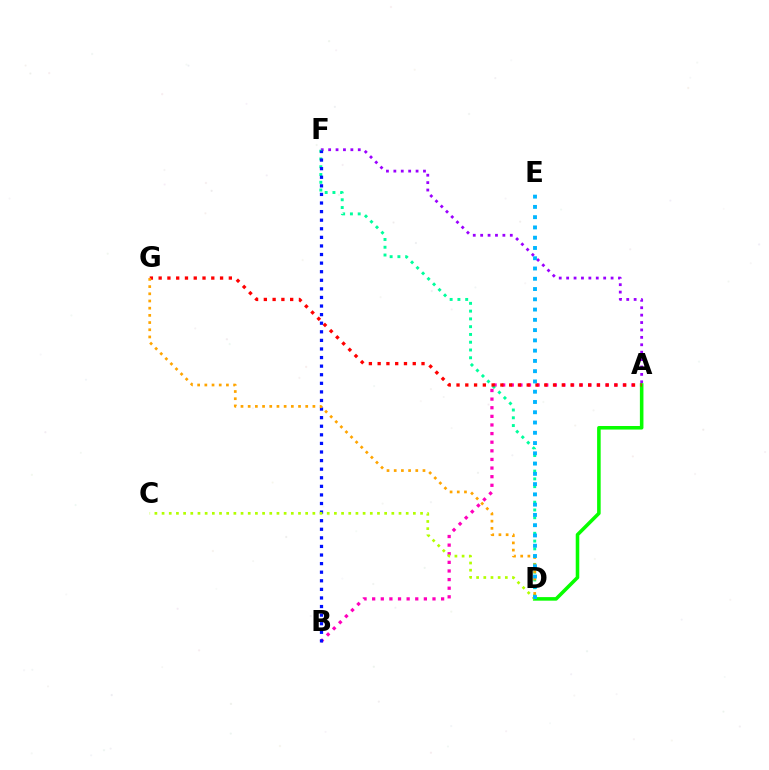{('A', 'F'): [{'color': '#9b00ff', 'line_style': 'dotted', 'thickness': 2.01}], ('A', 'B'): [{'color': '#ff00bd', 'line_style': 'dotted', 'thickness': 2.34}], ('D', 'F'): [{'color': '#00ff9d', 'line_style': 'dotted', 'thickness': 2.11}], ('B', 'F'): [{'color': '#0010ff', 'line_style': 'dotted', 'thickness': 2.33}], ('A', 'D'): [{'color': '#08ff00', 'line_style': 'solid', 'thickness': 2.56}], ('A', 'G'): [{'color': '#ff0000', 'line_style': 'dotted', 'thickness': 2.38}], ('D', 'G'): [{'color': '#ffa500', 'line_style': 'dotted', 'thickness': 1.95}], ('C', 'D'): [{'color': '#b3ff00', 'line_style': 'dotted', 'thickness': 1.95}], ('D', 'E'): [{'color': '#00b5ff', 'line_style': 'dotted', 'thickness': 2.79}]}